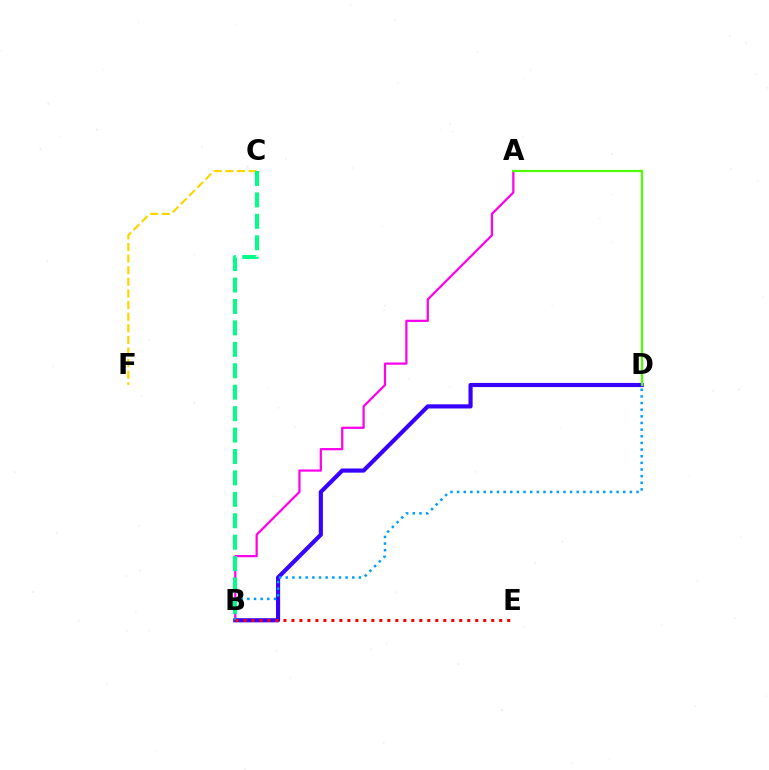{('C', 'F'): [{'color': '#ffd500', 'line_style': 'dashed', 'thickness': 1.58}], ('A', 'B'): [{'color': '#ff00ed', 'line_style': 'solid', 'thickness': 1.61}], ('B', 'D'): [{'color': '#3700ff', 'line_style': 'solid', 'thickness': 2.98}, {'color': '#009eff', 'line_style': 'dotted', 'thickness': 1.81}], ('B', 'C'): [{'color': '#00ff86', 'line_style': 'dashed', 'thickness': 2.91}], ('A', 'D'): [{'color': '#4fff00', 'line_style': 'solid', 'thickness': 1.6}], ('B', 'E'): [{'color': '#ff0000', 'line_style': 'dotted', 'thickness': 2.17}]}